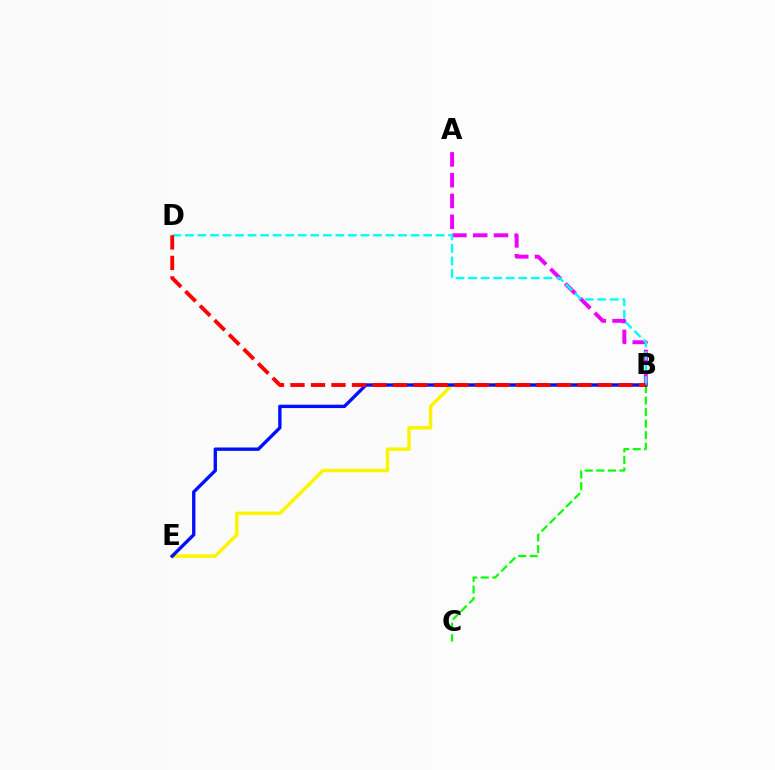{('B', 'E'): [{'color': '#fcf500', 'line_style': 'solid', 'thickness': 2.52}, {'color': '#0010ff', 'line_style': 'solid', 'thickness': 2.41}], ('A', 'B'): [{'color': '#ee00ff', 'line_style': 'dashed', 'thickness': 2.83}], ('B', 'C'): [{'color': '#08ff00', 'line_style': 'dashed', 'thickness': 1.57}], ('B', 'D'): [{'color': '#00fff6', 'line_style': 'dashed', 'thickness': 1.7}, {'color': '#ff0000', 'line_style': 'dashed', 'thickness': 2.78}]}